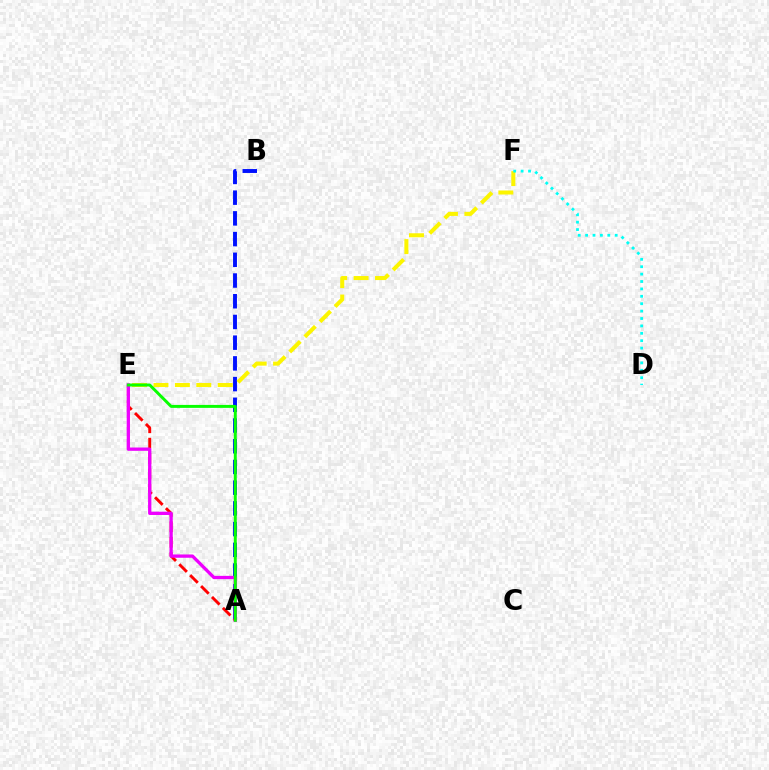{('A', 'B'): [{'color': '#0010ff', 'line_style': 'dashed', 'thickness': 2.81}], ('A', 'E'): [{'color': '#ff0000', 'line_style': 'dashed', 'thickness': 2.09}, {'color': '#ee00ff', 'line_style': 'solid', 'thickness': 2.37}, {'color': '#08ff00', 'line_style': 'solid', 'thickness': 2.13}], ('E', 'F'): [{'color': '#fcf500', 'line_style': 'dashed', 'thickness': 2.91}], ('D', 'F'): [{'color': '#00fff6', 'line_style': 'dotted', 'thickness': 2.01}]}